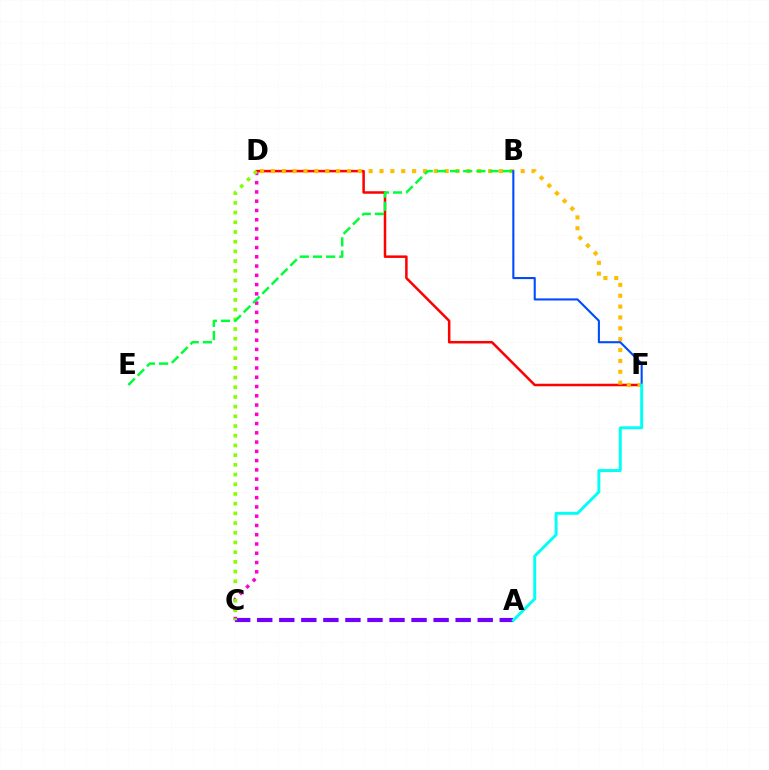{('C', 'D'): [{'color': '#ff00cf', 'line_style': 'dotted', 'thickness': 2.52}, {'color': '#84ff00', 'line_style': 'dotted', 'thickness': 2.64}], ('D', 'F'): [{'color': '#ff0000', 'line_style': 'solid', 'thickness': 1.81}, {'color': '#ffbd00', 'line_style': 'dotted', 'thickness': 2.95}], ('A', 'C'): [{'color': '#7200ff', 'line_style': 'dashed', 'thickness': 3.0}], ('B', 'F'): [{'color': '#004bff', 'line_style': 'solid', 'thickness': 1.51}], ('B', 'E'): [{'color': '#00ff39', 'line_style': 'dashed', 'thickness': 1.79}], ('A', 'F'): [{'color': '#00fff6', 'line_style': 'solid', 'thickness': 2.12}]}